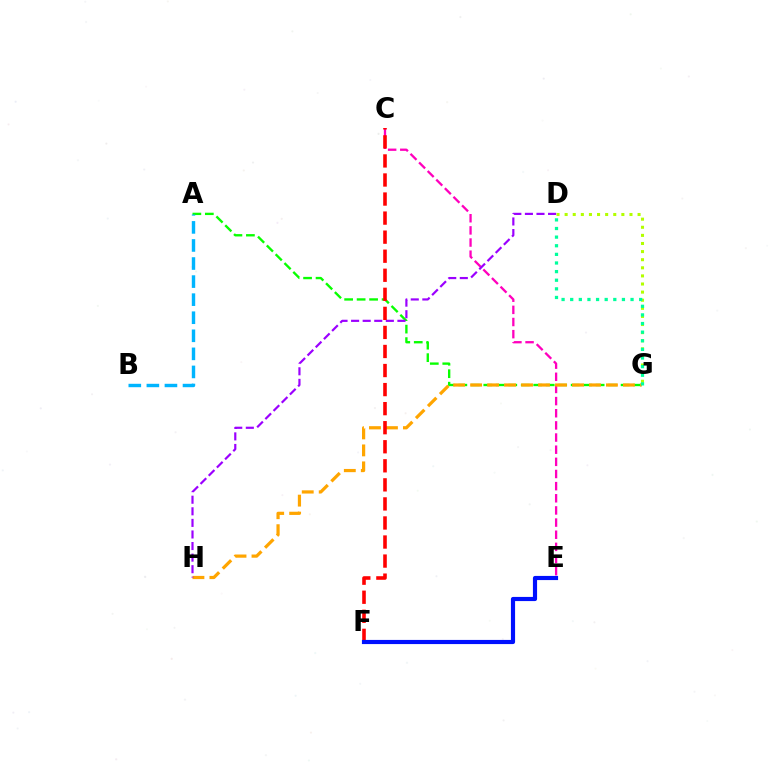{('D', 'G'): [{'color': '#b3ff00', 'line_style': 'dotted', 'thickness': 2.2}, {'color': '#00ff9d', 'line_style': 'dotted', 'thickness': 2.34}], ('A', 'G'): [{'color': '#08ff00', 'line_style': 'dashed', 'thickness': 1.7}], ('C', 'E'): [{'color': '#ff00bd', 'line_style': 'dashed', 'thickness': 1.65}], ('G', 'H'): [{'color': '#ffa500', 'line_style': 'dashed', 'thickness': 2.31}], ('A', 'B'): [{'color': '#00b5ff', 'line_style': 'dashed', 'thickness': 2.45}], ('D', 'H'): [{'color': '#9b00ff', 'line_style': 'dashed', 'thickness': 1.57}], ('C', 'F'): [{'color': '#ff0000', 'line_style': 'dashed', 'thickness': 2.59}], ('E', 'F'): [{'color': '#0010ff', 'line_style': 'solid', 'thickness': 2.99}]}